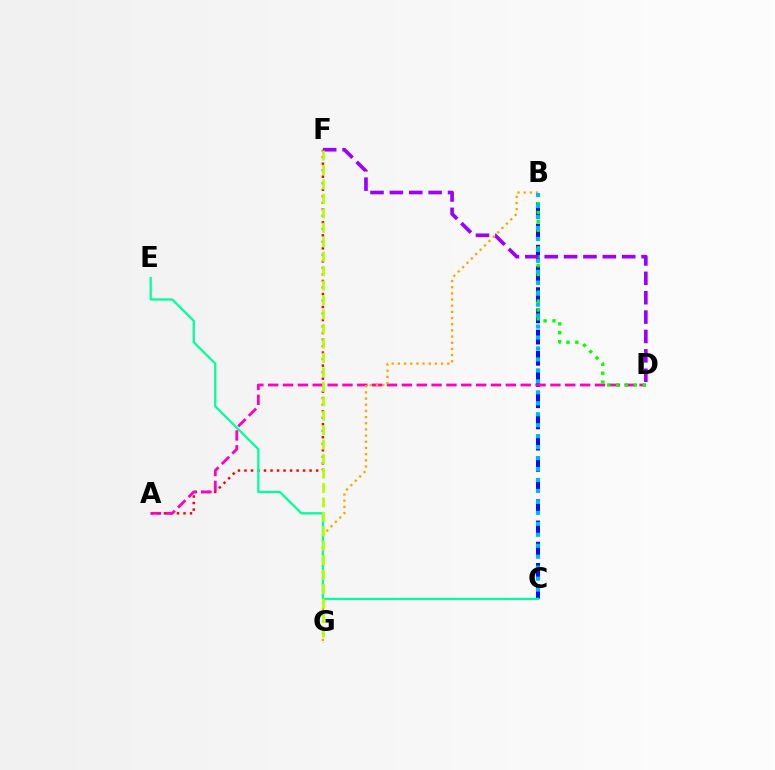{('B', 'C'): [{'color': '#0010ff', 'line_style': 'dashed', 'thickness': 2.88}, {'color': '#00b5ff', 'line_style': 'dotted', 'thickness': 2.98}], ('A', 'F'): [{'color': '#ff0000', 'line_style': 'dotted', 'thickness': 1.77}], ('A', 'D'): [{'color': '#ff00bd', 'line_style': 'dashed', 'thickness': 2.02}], ('B', 'D'): [{'color': '#08ff00', 'line_style': 'dotted', 'thickness': 2.41}], ('B', 'G'): [{'color': '#ffa500', 'line_style': 'dotted', 'thickness': 1.68}], ('C', 'E'): [{'color': '#00ff9d', 'line_style': 'solid', 'thickness': 1.62}], ('D', 'F'): [{'color': '#9b00ff', 'line_style': 'dashed', 'thickness': 2.63}], ('F', 'G'): [{'color': '#b3ff00', 'line_style': 'dashed', 'thickness': 1.96}]}